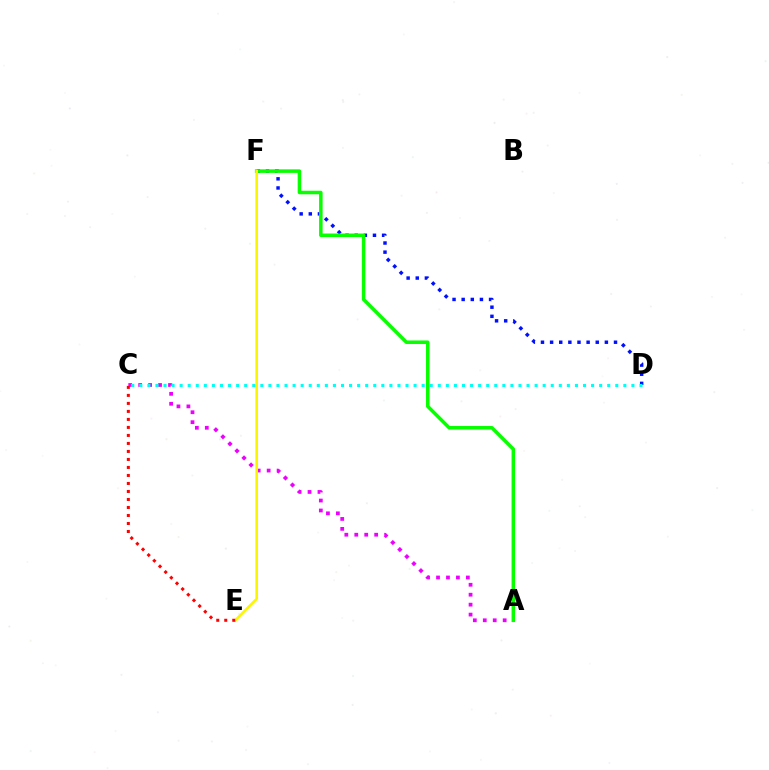{('D', 'F'): [{'color': '#0010ff', 'line_style': 'dotted', 'thickness': 2.48}], ('A', 'C'): [{'color': '#ee00ff', 'line_style': 'dotted', 'thickness': 2.7}], ('A', 'F'): [{'color': '#08ff00', 'line_style': 'solid', 'thickness': 2.54}], ('E', 'F'): [{'color': '#fcf500', 'line_style': 'solid', 'thickness': 1.86}], ('C', 'D'): [{'color': '#00fff6', 'line_style': 'dotted', 'thickness': 2.19}], ('C', 'E'): [{'color': '#ff0000', 'line_style': 'dotted', 'thickness': 2.18}]}